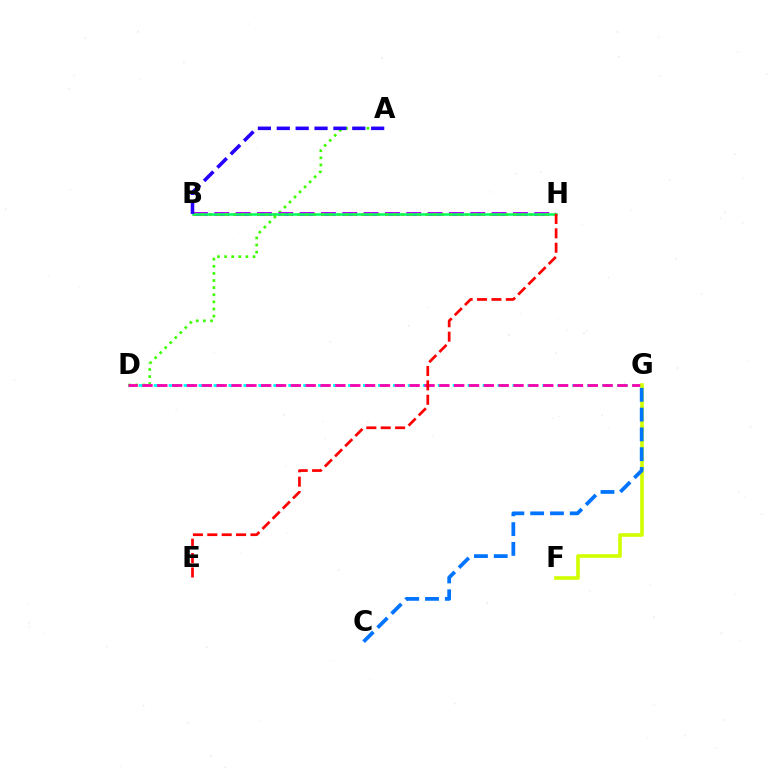{('D', 'G'): [{'color': '#00fff6', 'line_style': 'dashed', 'thickness': 2.03}, {'color': '#ff00ac', 'line_style': 'dashed', 'thickness': 2.02}], ('A', 'D'): [{'color': '#3dff00', 'line_style': 'dotted', 'thickness': 1.93}], ('B', 'H'): [{'color': '#b900ff', 'line_style': 'dashed', 'thickness': 2.9}, {'color': '#ff9400', 'line_style': 'dotted', 'thickness': 2.18}, {'color': '#00ff5c', 'line_style': 'solid', 'thickness': 1.81}], ('E', 'H'): [{'color': '#ff0000', 'line_style': 'dashed', 'thickness': 1.95}], ('A', 'B'): [{'color': '#2500ff', 'line_style': 'dashed', 'thickness': 2.56}], ('F', 'G'): [{'color': '#d1ff00', 'line_style': 'solid', 'thickness': 2.63}], ('C', 'G'): [{'color': '#0074ff', 'line_style': 'dashed', 'thickness': 2.69}]}